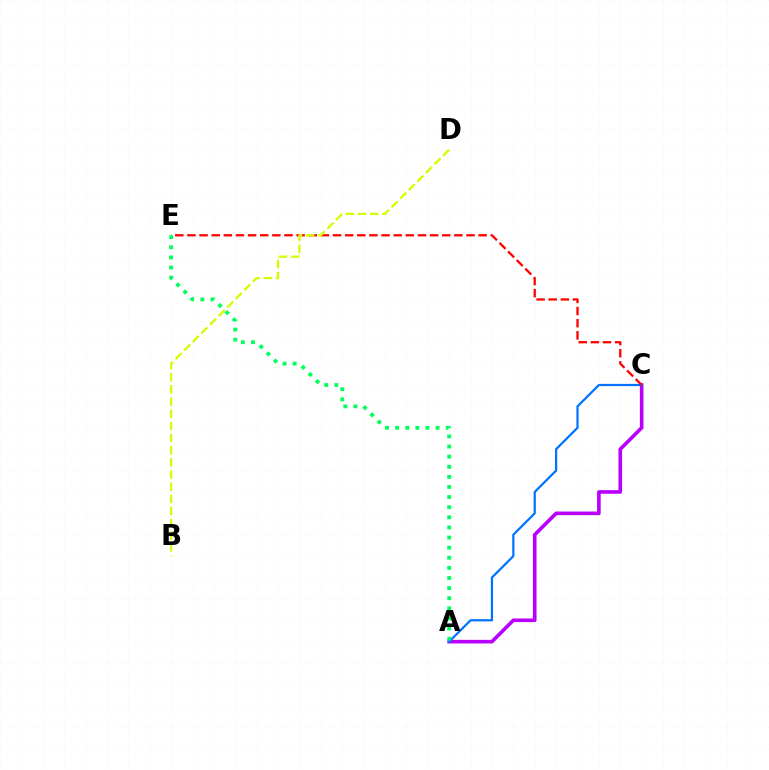{('A', 'C'): [{'color': '#b900ff', 'line_style': 'solid', 'thickness': 2.6}, {'color': '#0074ff', 'line_style': 'solid', 'thickness': 1.61}], ('C', 'E'): [{'color': '#ff0000', 'line_style': 'dashed', 'thickness': 1.65}], ('A', 'E'): [{'color': '#00ff5c', 'line_style': 'dotted', 'thickness': 2.75}], ('B', 'D'): [{'color': '#d1ff00', 'line_style': 'dashed', 'thickness': 1.65}]}